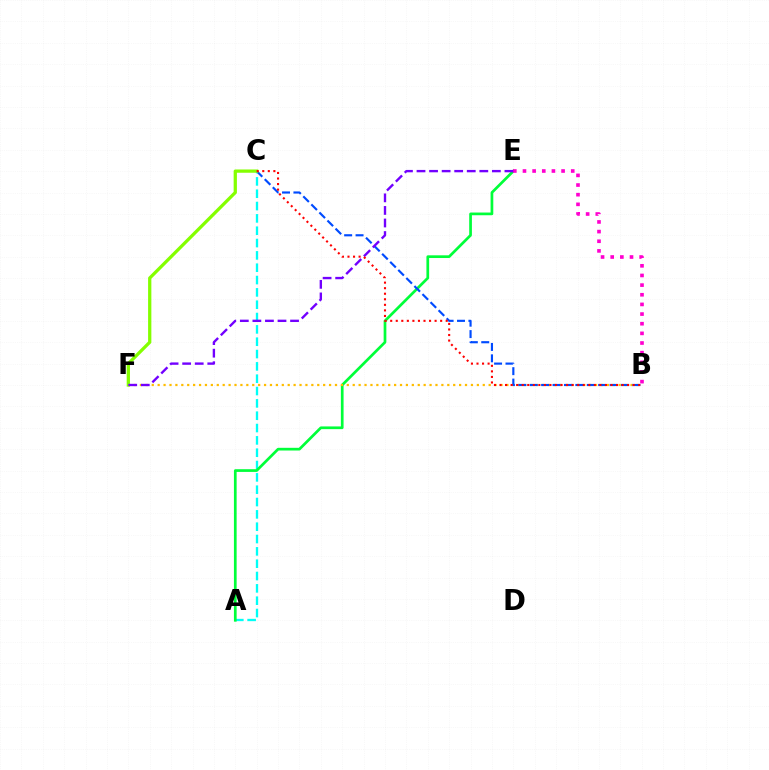{('A', 'C'): [{'color': '#00fff6', 'line_style': 'dashed', 'thickness': 1.68}], ('A', 'E'): [{'color': '#00ff39', 'line_style': 'solid', 'thickness': 1.95}], ('B', 'F'): [{'color': '#ffbd00', 'line_style': 'dotted', 'thickness': 1.61}], ('B', 'C'): [{'color': '#004bff', 'line_style': 'dashed', 'thickness': 1.55}, {'color': '#ff0000', 'line_style': 'dotted', 'thickness': 1.51}], ('B', 'E'): [{'color': '#ff00cf', 'line_style': 'dotted', 'thickness': 2.62}], ('C', 'F'): [{'color': '#84ff00', 'line_style': 'solid', 'thickness': 2.35}], ('E', 'F'): [{'color': '#7200ff', 'line_style': 'dashed', 'thickness': 1.71}]}